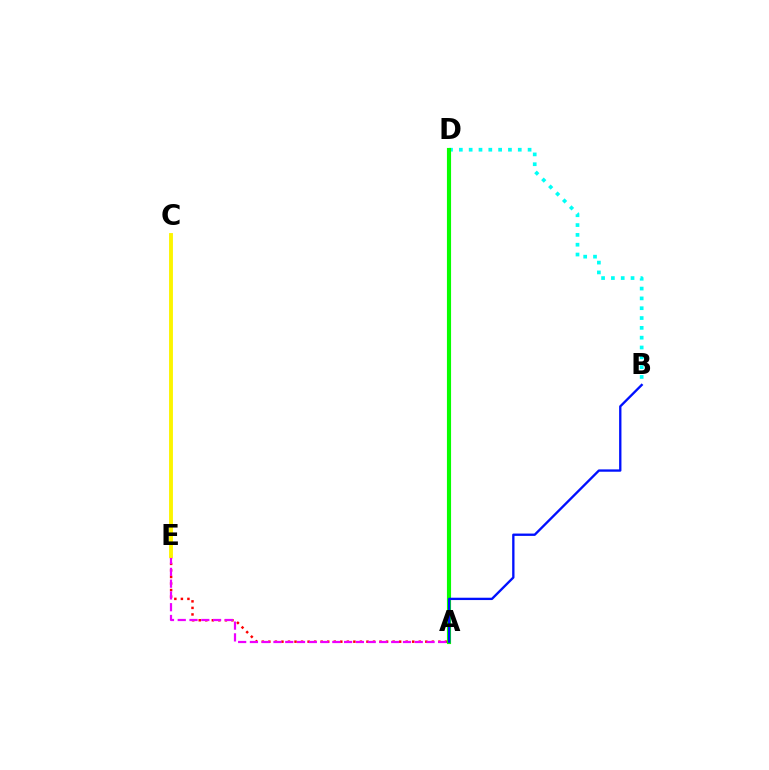{('A', 'E'): [{'color': '#ff0000', 'line_style': 'dotted', 'thickness': 1.78}, {'color': '#ee00ff', 'line_style': 'dashed', 'thickness': 1.6}], ('B', 'D'): [{'color': '#00fff6', 'line_style': 'dotted', 'thickness': 2.67}], ('C', 'E'): [{'color': '#fcf500', 'line_style': 'solid', 'thickness': 2.78}], ('A', 'D'): [{'color': '#08ff00', 'line_style': 'solid', 'thickness': 2.98}], ('A', 'B'): [{'color': '#0010ff', 'line_style': 'solid', 'thickness': 1.68}]}